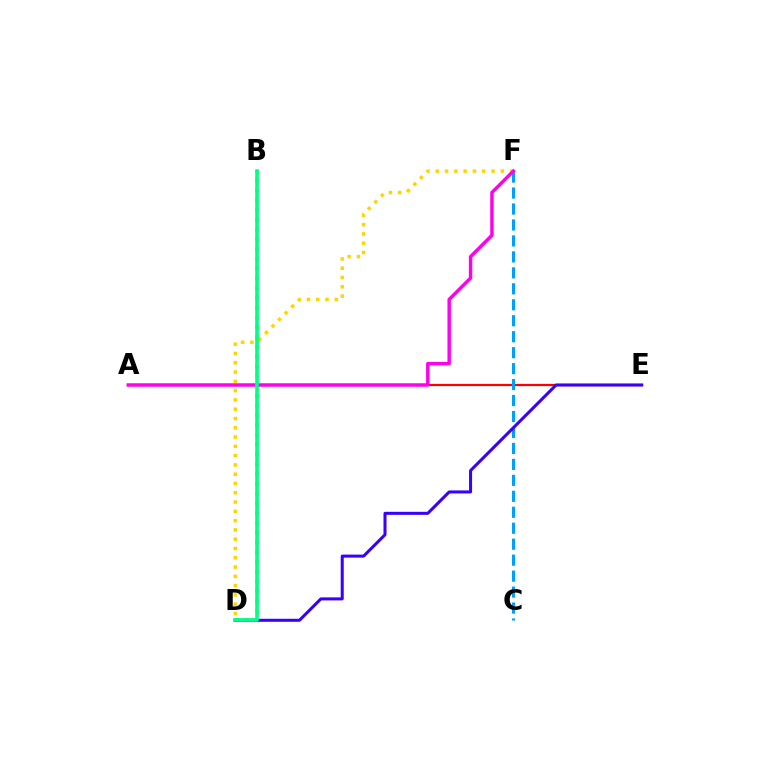{('D', 'F'): [{'color': '#ffd500', 'line_style': 'dotted', 'thickness': 2.52}], ('A', 'E'): [{'color': '#ff0000', 'line_style': 'solid', 'thickness': 1.6}], ('B', 'D'): [{'color': '#4fff00', 'line_style': 'dotted', 'thickness': 2.66}, {'color': '#00ff86', 'line_style': 'solid', 'thickness': 2.59}], ('C', 'F'): [{'color': '#009eff', 'line_style': 'dashed', 'thickness': 2.17}], ('D', 'E'): [{'color': '#3700ff', 'line_style': 'solid', 'thickness': 2.18}], ('A', 'F'): [{'color': '#ff00ed', 'line_style': 'solid', 'thickness': 2.47}]}